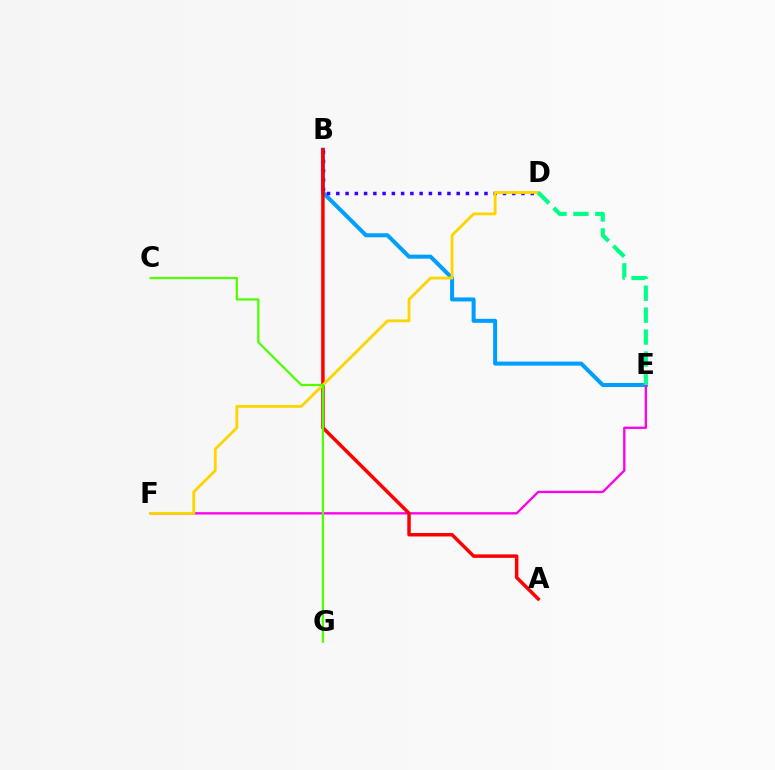{('B', 'E'): [{'color': '#009eff', 'line_style': 'solid', 'thickness': 2.9}], ('E', 'F'): [{'color': '#ff00ed', 'line_style': 'solid', 'thickness': 1.68}], ('B', 'D'): [{'color': '#3700ff', 'line_style': 'dotted', 'thickness': 2.52}], ('A', 'B'): [{'color': '#ff0000', 'line_style': 'solid', 'thickness': 2.51}], ('D', 'F'): [{'color': '#ffd500', 'line_style': 'solid', 'thickness': 2.03}], ('C', 'G'): [{'color': '#4fff00', 'line_style': 'solid', 'thickness': 1.61}], ('D', 'E'): [{'color': '#00ff86', 'line_style': 'dashed', 'thickness': 2.98}]}